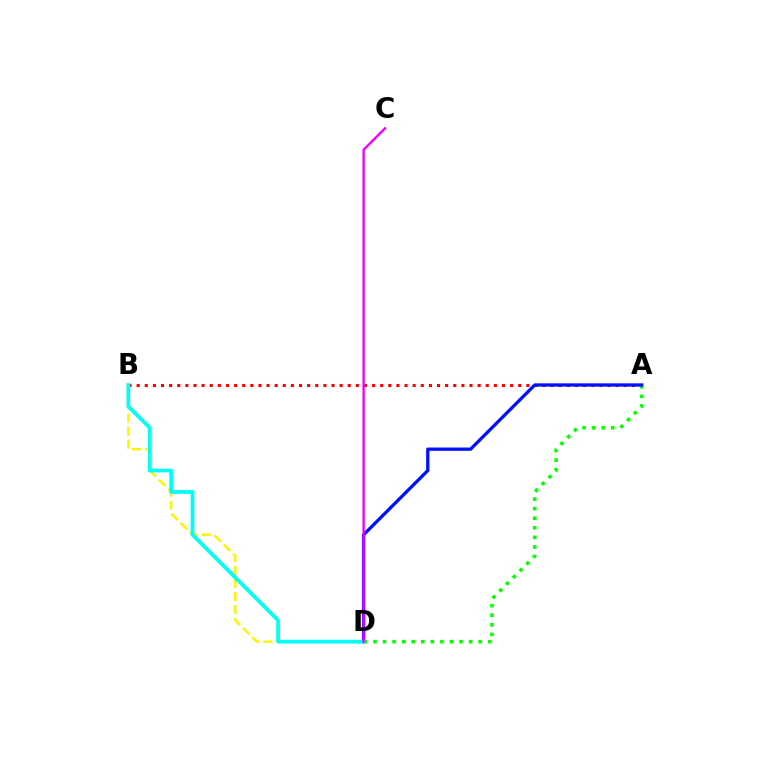{('B', 'D'): [{'color': '#fcf500', 'line_style': 'dashed', 'thickness': 1.77}, {'color': '#00fff6', 'line_style': 'solid', 'thickness': 2.68}], ('A', 'B'): [{'color': '#ff0000', 'line_style': 'dotted', 'thickness': 2.21}], ('A', 'D'): [{'color': '#08ff00', 'line_style': 'dotted', 'thickness': 2.6}, {'color': '#0010ff', 'line_style': 'solid', 'thickness': 2.37}], ('C', 'D'): [{'color': '#ee00ff', 'line_style': 'solid', 'thickness': 1.69}]}